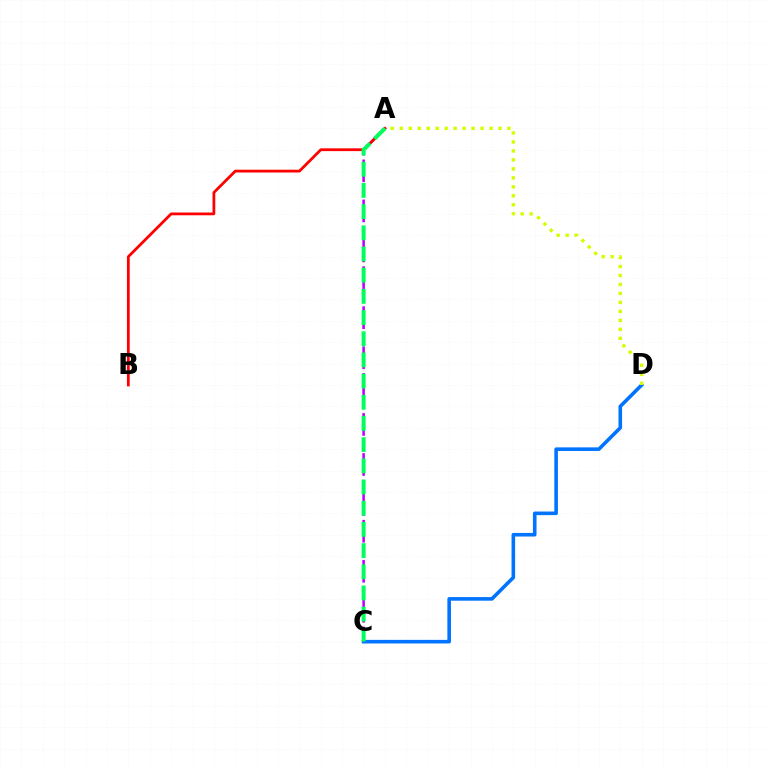{('C', 'D'): [{'color': '#0074ff', 'line_style': 'solid', 'thickness': 2.59}], ('A', 'C'): [{'color': '#b900ff', 'line_style': 'dashed', 'thickness': 1.81}, {'color': '#00ff5c', 'line_style': 'dashed', 'thickness': 2.88}], ('A', 'B'): [{'color': '#ff0000', 'line_style': 'solid', 'thickness': 2.0}], ('A', 'D'): [{'color': '#d1ff00', 'line_style': 'dotted', 'thickness': 2.44}]}